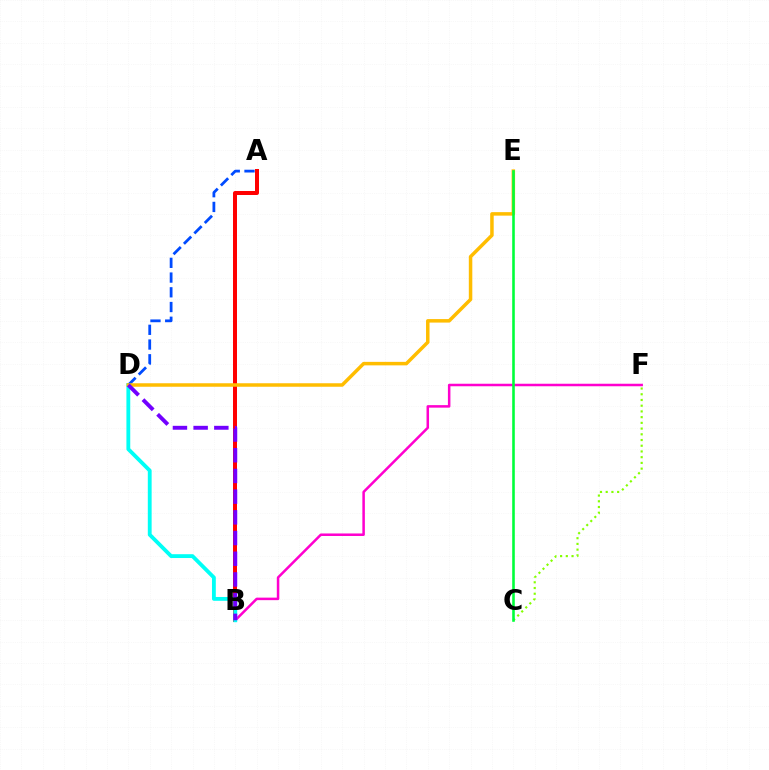{('C', 'F'): [{'color': '#84ff00', 'line_style': 'dotted', 'thickness': 1.55}], ('B', 'F'): [{'color': '#ff00cf', 'line_style': 'solid', 'thickness': 1.81}], ('A', 'B'): [{'color': '#ff0000', 'line_style': 'solid', 'thickness': 2.87}], ('B', 'D'): [{'color': '#00fff6', 'line_style': 'solid', 'thickness': 2.76}, {'color': '#7200ff', 'line_style': 'dashed', 'thickness': 2.81}], ('A', 'D'): [{'color': '#004bff', 'line_style': 'dashed', 'thickness': 2.0}], ('D', 'E'): [{'color': '#ffbd00', 'line_style': 'solid', 'thickness': 2.52}], ('C', 'E'): [{'color': '#00ff39', 'line_style': 'solid', 'thickness': 1.87}]}